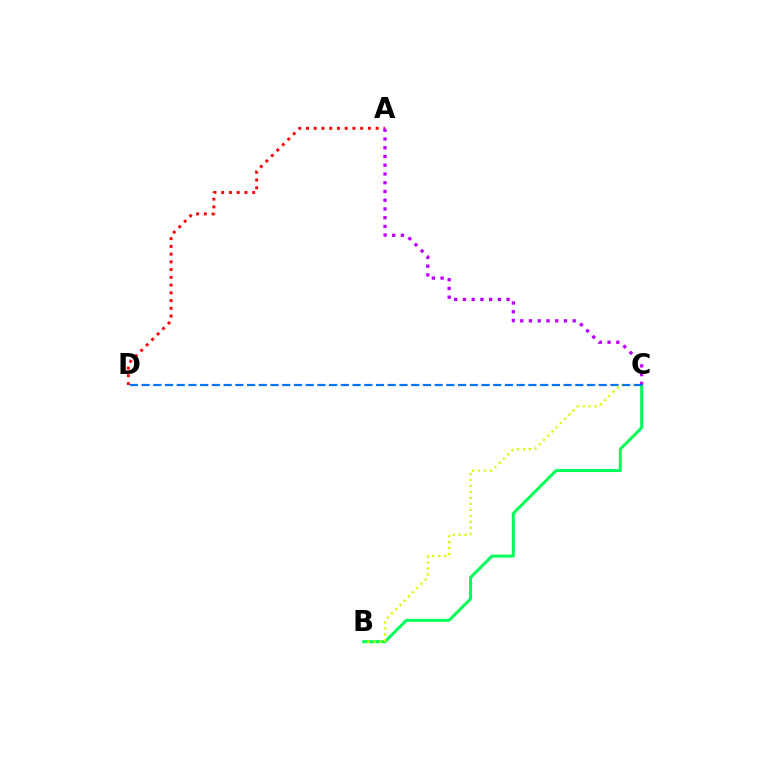{('B', 'C'): [{'color': '#00ff5c', 'line_style': 'solid', 'thickness': 2.17}, {'color': '#d1ff00', 'line_style': 'dotted', 'thickness': 1.62}], ('A', 'D'): [{'color': '#ff0000', 'line_style': 'dotted', 'thickness': 2.1}], ('A', 'C'): [{'color': '#b900ff', 'line_style': 'dotted', 'thickness': 2.38}], ('C', 'D'): [{'color': '#0074ff', 'line_style': 'dashed', 'thickness': 1.59}]}